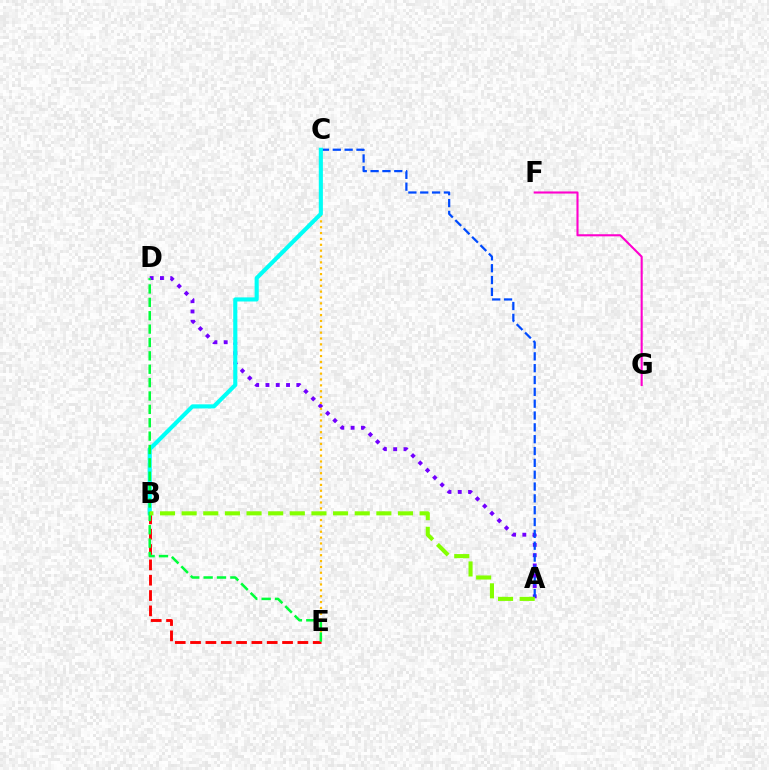{('A', 'D'): [{'color': '#7200ff', 'line_style': 'dotted', 'thickness': 2.79}], ('B', 'E'): [{'color': '#ff0000', 'line_style': 'dashed', 'thickness': 2.08}], ('F', 'G'): [{'color': '#ff00cf', 'line_style': 'solid', 'thickness': 1.51}], ('C', 'E'): [{'color': '#ffbd00', 'line_style': 'dotted', 'thickness': 1.59}], ('A', 'C'): [{'color': '#004bff', 'line_style': 'dashed', 'thickness': 1.61}], ('B', 'C'): [{'color': '#00fff6', 'line_style': 'solid', 'thickness': 2.95}], ('D', 'E'): [{'color': '#00ff39', 'line_style': 'dashed', 'thickness': 1.82}], ('A', 'B'): [{'color': '#84ff00', 'line_style': 'dashed', 'thickness': 2.94}]}